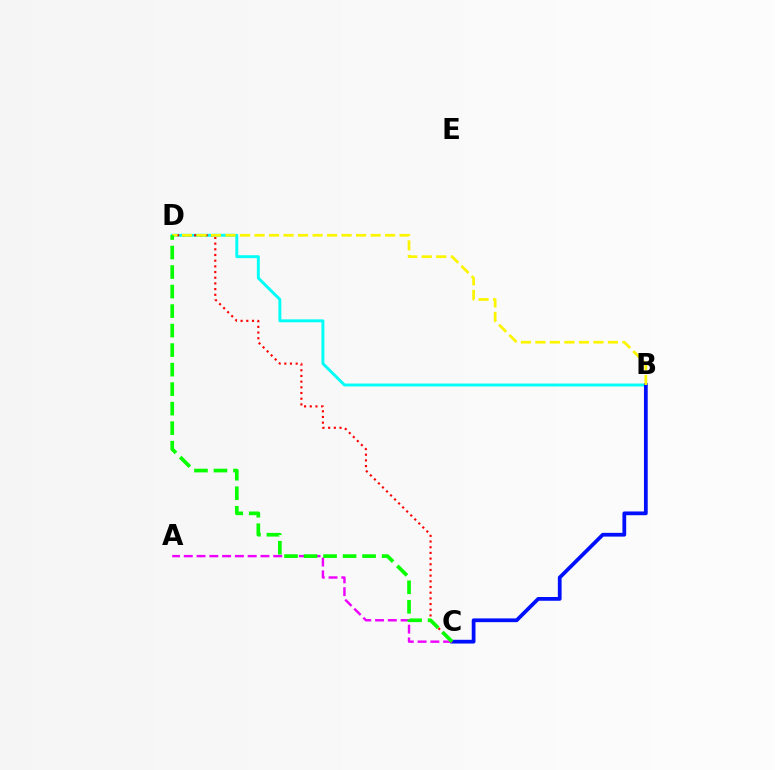{('B', 'D'): [{'color': '#00fff6', 'line_style': 'solid', 'thickness': 2.1}, {'color': '#fcf500', 'line_style': 'dashed', 'thickness': 1.97}], ('B', 'C'): [{'color': '#0010ff', 'line_style': 'solid', 'thickness': 2.7}], ('A', 'C'): [{'color': '#ee00ff', 'line_style': 'dashed', 'thickness': 1.74}], ('C', 'D'): [{'color': '#ff0000', 'line_style': 'dotted', 'thickness': 1.54}, {'color': '#08ff00', 'line_style': 'dashed', 'thickness': 2.65}]}